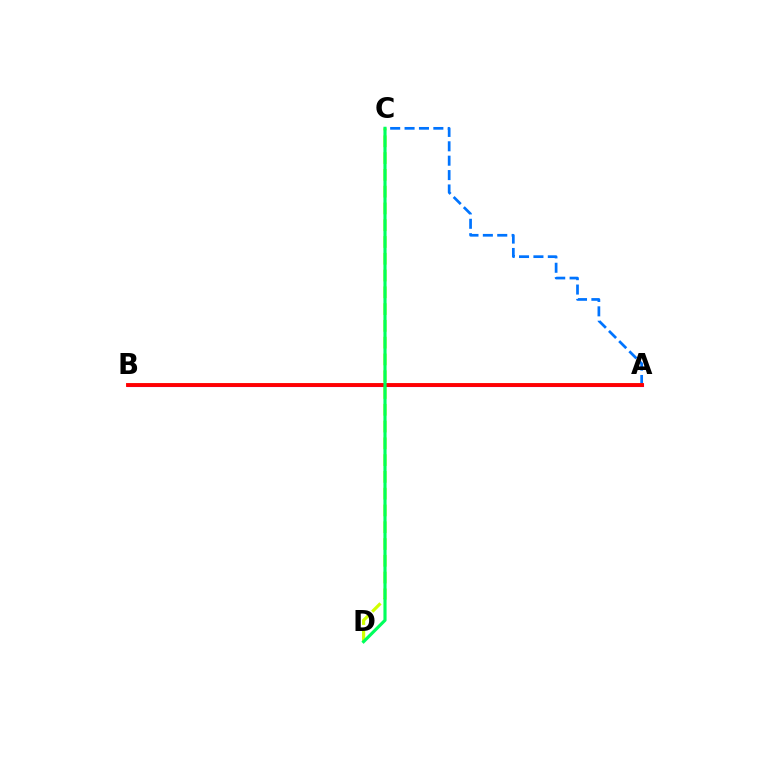{('C', 'D'): [{'color': '#d1ff00', 'line_style': 'dashed', 'thickness': 2.28}, {'color': '#00ff5c', 'line_style': 'solid', 'thickness': 2.26}], ('A', 'B'): [{'color': '#b900ff', 'line_style': 'solid', 'thickness': 2.23}, {'color': '#ff0000', 'line_style': 'solid', 'thickness': 2.78}], ('A', 'C'): [{'color': '#0074ff', 'line_style': 'dashed', 'thickness': 1.96}]}